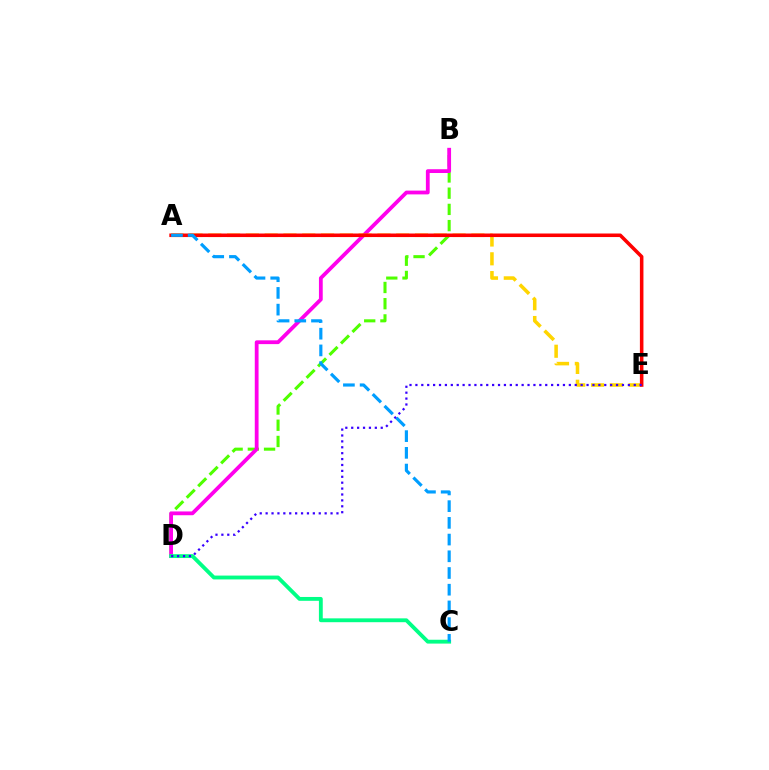{('B', 'D'): [{'color': '#4fff00', 'line_style': 'dashed', 'thickness': 2.2}, {'color': '#ff00ed', 'line_style': 'solid', 'thickness': 2.72}], ('C', 'D'): [{'color': '#00ff86', 'line_style': 'solid', 'thickness': 2.77}], ('A', 'E'): [{'color': '#ffd500', 'line_style': 'dashed', 'thickness': 2.55}, {'color': '#ff0000', 'line_style': 'solid', 'thickness': 2.55}], ('A', 'C'): [{'color': '#009eff', 'line_style': 'dashed', 'thickness': 2.27}], ('D', 'E'): [{'color': '#3700ff', 'line_style': 'dotted', 'thickness': 1.6}]}